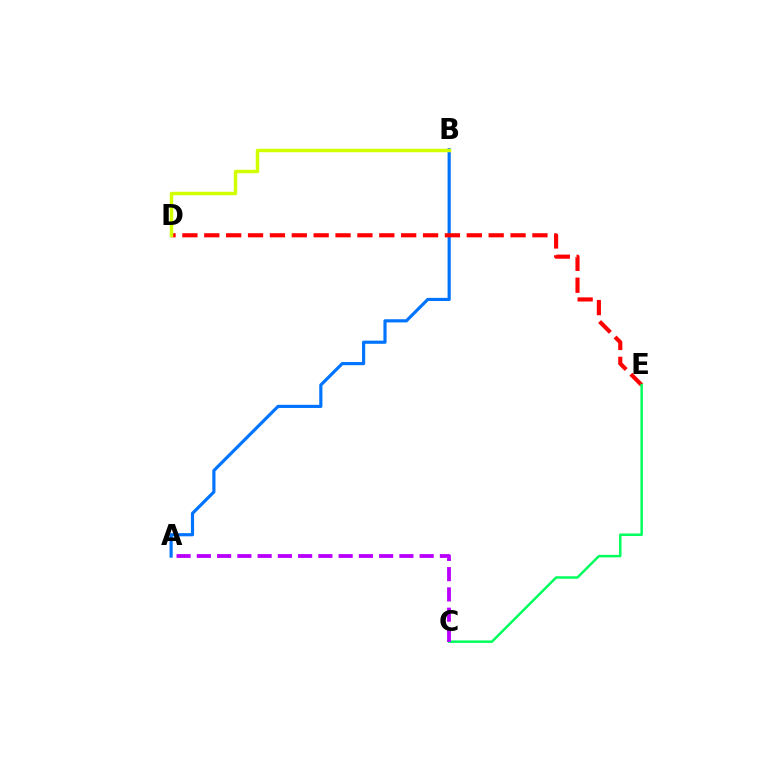{('A', 'B'): [{'color': '#0074ff', 'line_style': 'solid', 'thickness': 2.28}], ('D', 'E'): [{'color': '#ff0000', 'line_style': 'dashed', 'thickness': 2.97}], ('C', 'E'): [{'color': '#00ff5c', 'line_style': 'solid', 'thickness': 1.79}], ('B', 'D'): [{'color': '#d1ff00', 'line_style': 'solid', 'thickness': 2.5}], ('A', 'C'): [{'color': '#b900ff', 'line_style': 'dashed', 'thickness': 2.75}]}